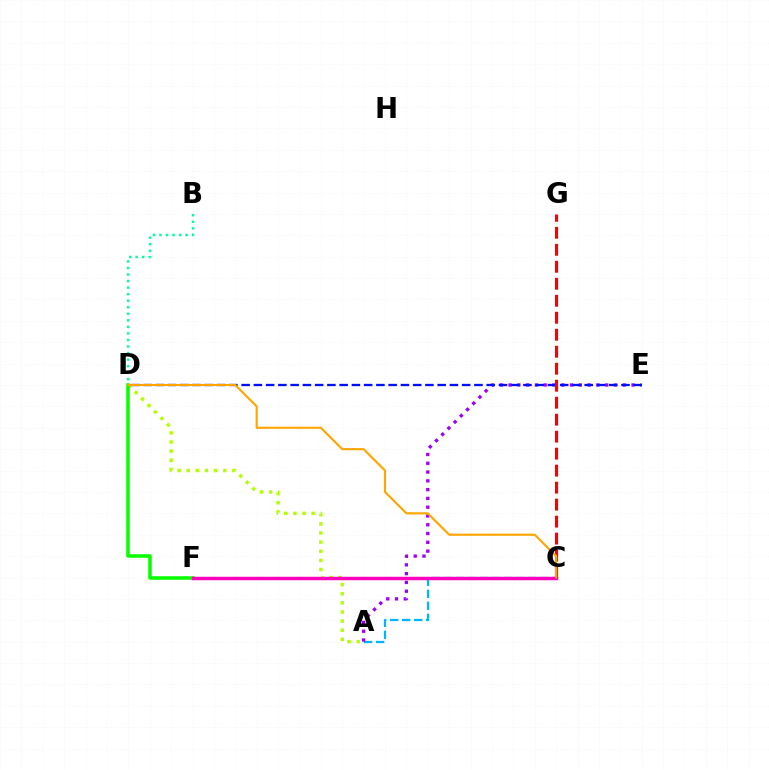{('A', 'C'): [{'color': '#00b5ff', 'line_style': 'dashed', 'thickness': 1.63}], ('A', 'E'): [{'color': '#9b00ff', 'line_style': 'dotted', 'thickness': 2.39}], ('A', 'D'): [{'color': '#b3ff00', 'line_style': 'dotted', 'thickness': 2.48}], ('D', 'E'): [{'color': '#0010ff', 'line_style': 'dashed', 'thickness': 1.66}], ('D', 'F'): [{'color': '#08ff00', 'line_style': 'solid', 'thickness': 2.54}], ('C', 'F'): [{'color': '#ff00bd', 'line_style': 'solid', 'thickness': 2.49}], ('C', 'G'): [{'color': '#ff0000', 'line_style': 'dashed', 'thickness': 2.31}], ('B', 'D'): [{'color': '#00ff9d', 'line_style': 'dotted', 'thickness': 1.78}], ('C', 'D'): [{'color': '#ffa500', 'line_style': 'solid', 'thickness': 1.54}]}